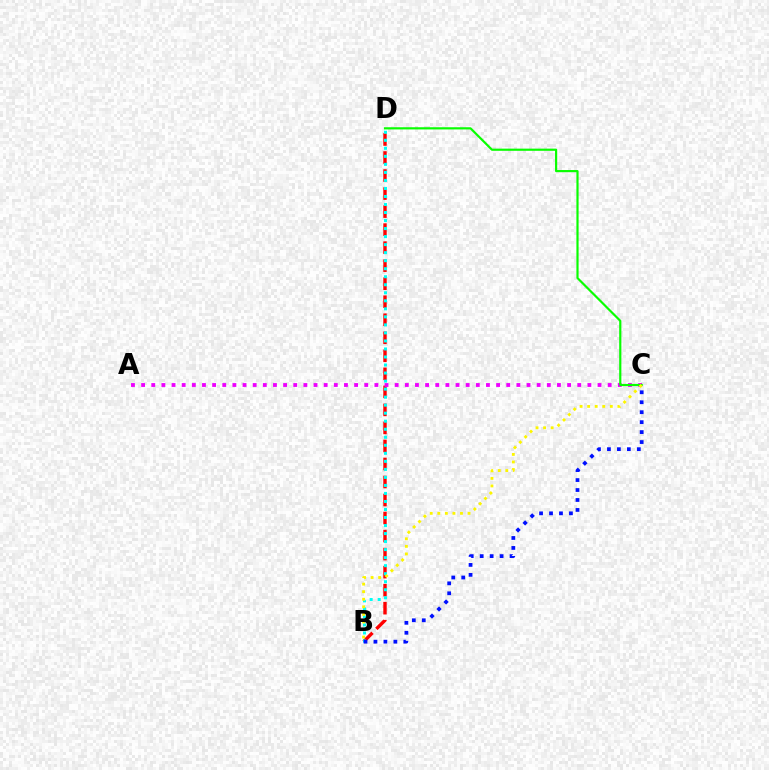{('B', 'D'): [{'color': '#ff0000', 'line_style': 'dashed', 'thickness': 2.45}, {'color': '#00fff6', 'line_style': 'dotted', 'thickness': 2.18}], ('A', 'C'): [{'color': '#ee00ff', 'line_style': 'dotted', 'thickness': 2.76}], ('C', 'D'): [{'color': '#08ff00', 'line_style': 'solid', 'thickness': 1.57}], ('B', 'C'): [{'color': '#fcf500', 'line_style': 'dotted', 'thickness': 2.05}, {'color': '#0010ff', 'line_style': 'dotted', 'thickness': 2.71}]}